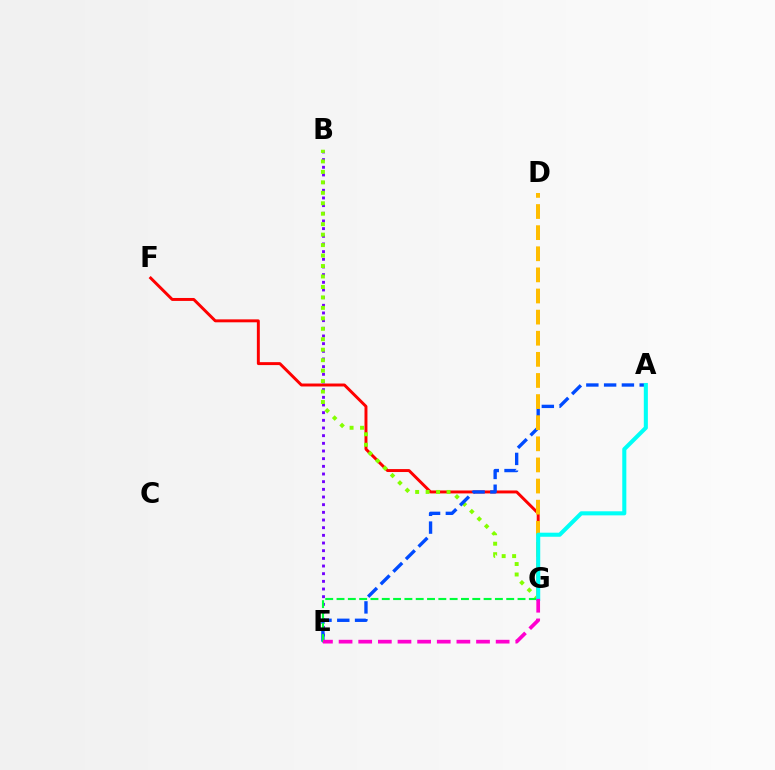{('F', 'G'): [{'color': '#ff0000', 'line_style': 'solid', 'thickness': 2.12}], ('B', 'E'): [{'color': '#7200ff', 'line_style': 'dotted', 'thickness': 2.08}], ('B', 'G'): [{'color': '#84ff00', 'line_style': 'dotted', 'thickness': 2.84}], ('A', 'E'): [{'color': '#004bff', 'line_style': 'dashed', 'thickness': 2.42}], ('D', 'G'): [{'color': '#ffbd00', 'line_style': 'dashed', 'thickness': 2.87}], ('E', 'G'): [{'color': '#00ff39', 'line_style': 'dashed', 'thickness': 1.54}, {'color': '#ff00cf', 'line_style': 'dashed', 'thickness': 2.67}], ('A', 'G'): [{'color': '#00fff6', 'line_style': 'solid', 'thickness': 2.92}]}